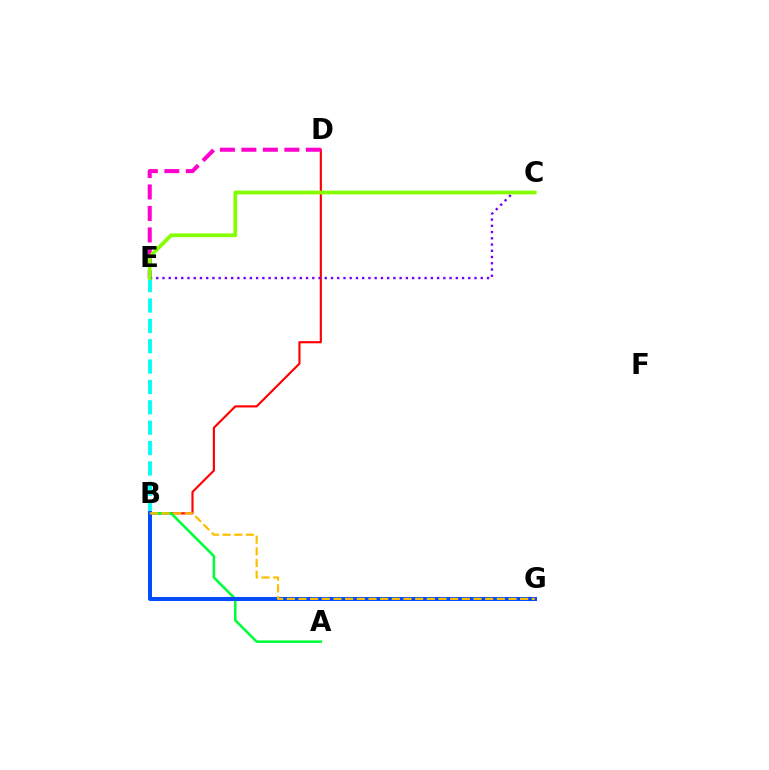{('B', 'D'): [{'color': '#ff0000', 'line_style': 'solid', 'thickness': 1.54}], ('A', 'B'): [{'color': '#00ff39', 'line_style': 'solid', 'thickness': 1.83}], ('B', 'E'): [{'color': '#00fff6', 'line_style': 'dashed', 'thickness': 2.77}], ('D', 'E'): [{'color': '#ff00cf', 'line_style': 'dashed', 'thickness': 2.92}], ('C', 'E'): [{'color': '#7200ff', 'line_style': 'dotted', 'thickness': 1.7}, {'color': '#84ff00', 'line_style': 'solid', 'thickness': 2.69}], ('B', 'G'): [{'color': '#004bff', 'line_style': 'solid', 'thickness': 2.87}, {'color': '#ffbd00', 'line_style': 'dashed', 'thickness': 1.59}]}